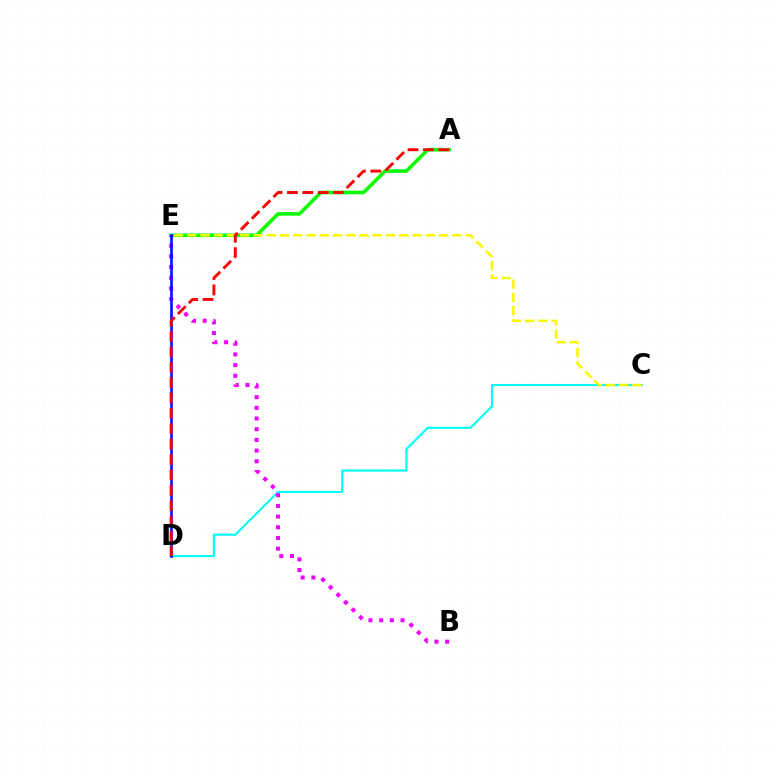{('A', 'E'): [{'color': '#08ff00', 'line_style': 'solid', 'thickness': 2.57}], ('C', 'D'): [{'color': '#00fff6', 'line_style': 'solid', 'thickness': 1.52}], ('B', 'E'): [{'color': '#ee00ff', 'line_style': 'dotted', 'thickness': 2.9}], ('C', 'E'): [{'color': '#fcf500', 'line_style': 'dashed', 'thickness': 1.8}], ('D', 'E'): [{'color': '#0010ff', 'line_style': 'solid', 'thickness': 1.89}], ('A', 'D'): [{'color': '#ff0000', 'line_style': 'dashed', 'thickness': 2.09}]}